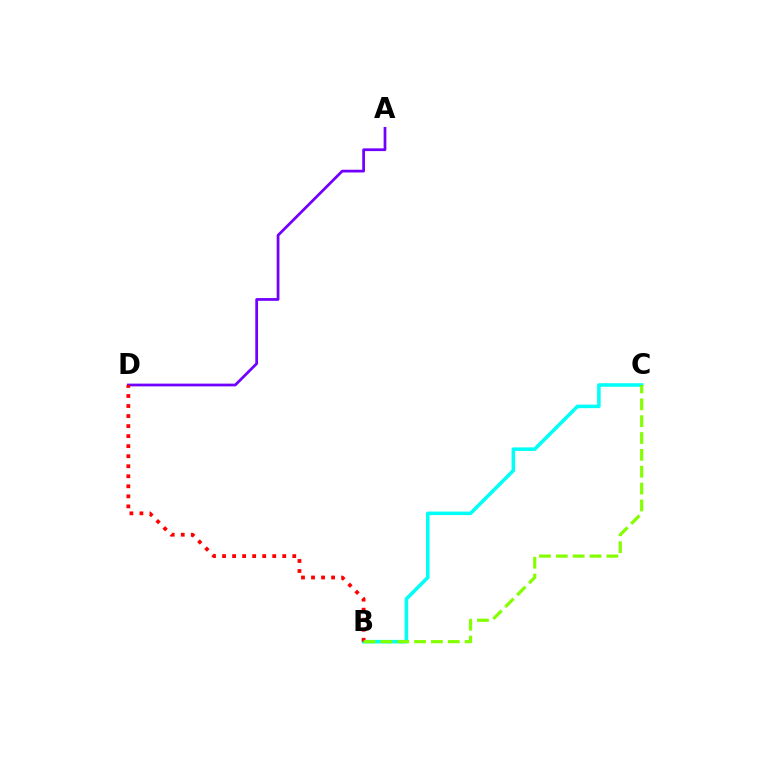{('A', 'D'): [{'color': '#7200ff', 'line_style': 'solid', 'thickness': 1.98}], ('B', 'C'): [{'color': '#00fff6', 'line_style': 'solid', 'thickness': 2.55}, {'color': '#84ff00', 'line_style': 'dashed', 'thickness': 2.29}], ('B', 'D'): [{'color': '#ff0000', 'line_style': 'dotted', 'thickness': 2.73}]}